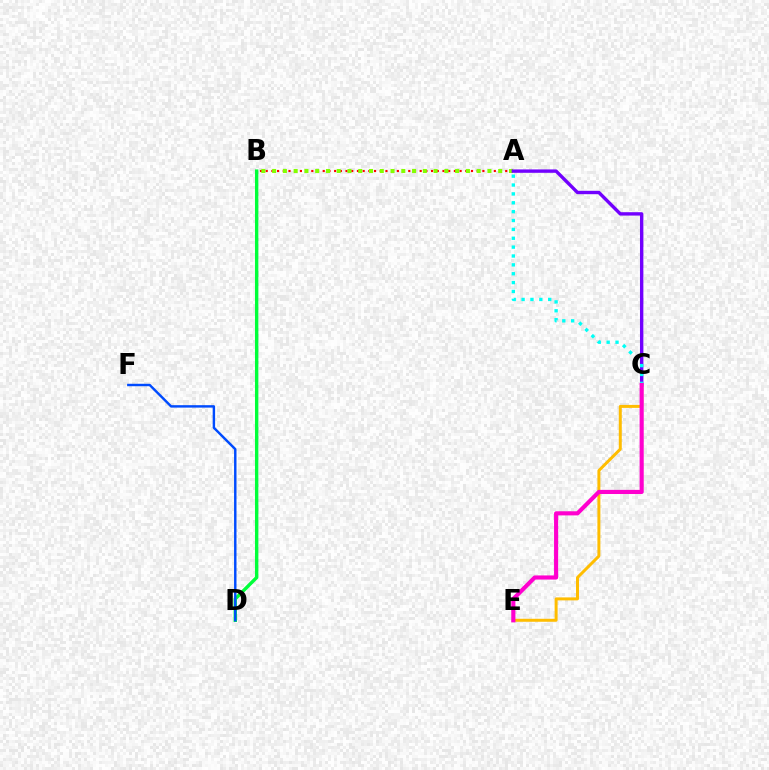{('A', 'B'): [{'color': '#ff0000', 'line_style': 'dotted', 'thickness': 1.55}, {'color': '#84ff00', 'line_style': 'dotted', 'thickness': 2.92}], ('B', 'D'): [{'color': '#00ff39', 'line_style': 'solid', 'thickness': 2.44}], ('A', 'C'): [{'color': '#7200ff', 'line_style': 'solid', 'thickness': 2.43}, {'color': '#00fff6', 'line_style': 'dotted', 'thickness': 2.41}], ('C', 'E'): [{'color': '#ffbd00', 'line_style': 'solid', 'thickness': 2.15}, {'color': '#ff00cf', 'line_style': 'solid', 'thickness': 2.97}], ('D', 'F'): [{'color': '#004bff', 'line_style': 'solid', 'thickness': 1.75}]}